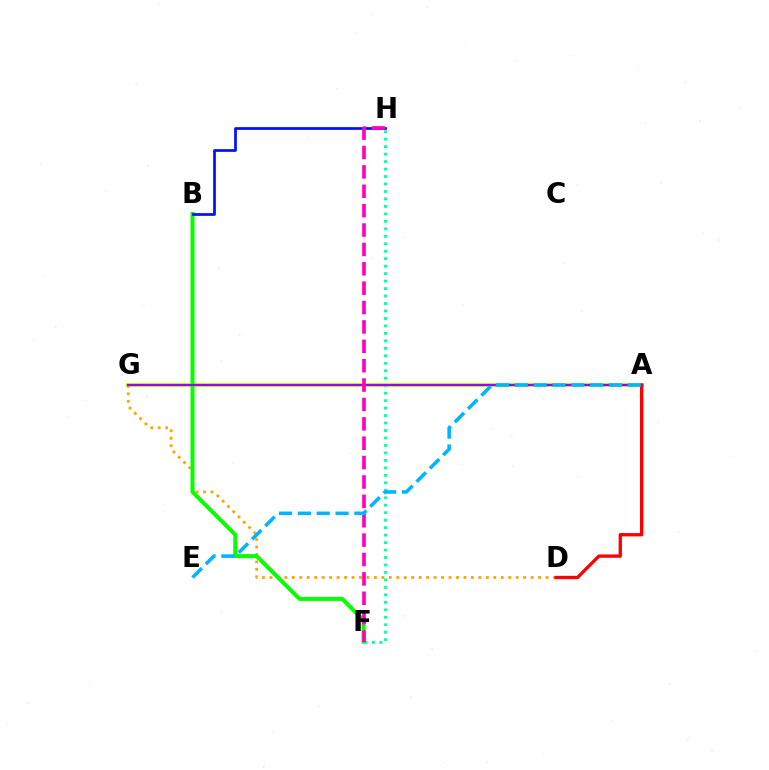{('A', 'G'): [{'color': '#b3ff00', 'line_style': 'solid', 'thickness': 2.8}, {'color': '#9b00ff', 'line_style': 'solid', 'thickness': 1.52}], ('D', 'G'): [{'color': '#ffa500', 'line_style': 'dotted', 'thickness': 2.03}], ('B', 'F'): [{'color': '#08ff00', 'line_style': 'solid', 'thickness': 2.89}], ('F', 'H'): [{'color': '#00ff9d', 'line_style': 'dotted', 'thickness': 2.03}, {'color': '#ff00bd', 'line_style': 'dashed', 'thickness': 2.63}], ('B', 'H'): [{'color': '#0010ff', 'line_style': 'solid', 'thickness': 1.96}], ('A', 'D'): [{'color': '#ff0000', 'line_style': 'solid', 'thickness': 2.39}], ('A', 'E'): [{'color': '#00b5ff', 'line_style': 'dashed', 'thickness': 2.56}]}